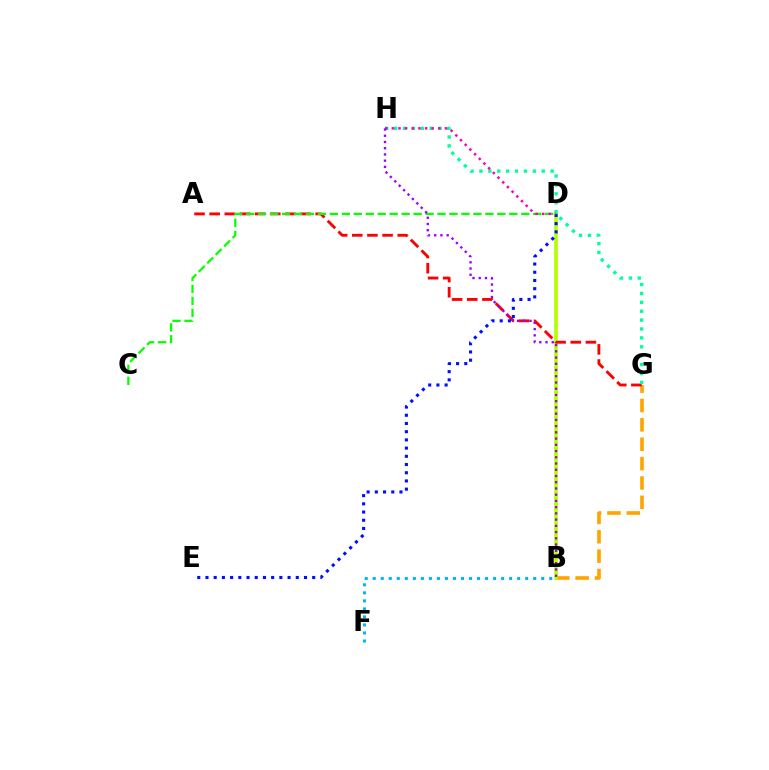{('B', 'F'): [{'color': '#00b5ff', 'line_style': 'dotted', 'thickness': 2.18}], ('B', 'G'): [{'color': '#ffa500', 'line_style': 'dashed', 'thickness': 2.63}], ('B', 'D'): [{'color': '#b3ff00', 'line_style': 'solid', 'thickness': 2.61}], ('A', 'G'): [{'color': '#ff0000', 'line_style': 'dashed', 'thickness': 2.06}], ('D', 'E'): [{'color': '#0010ff', 'line_style': 'dotted', 'thickness': 2.23}], ('G', 'H'): [{'color': '#00ff9d', 'line_style': 'dotted', 'thickness': 2.42}], ('C', 'D'): [{'color': '#08ff00', 'line_style': 'dashed', 'thickness': 1.62}], ('D', 'H'): [{'color': '#ff00bd', 'line_style': 'dotted', 'thickness': 1.8}], ('B', 'H'): [{'color': '#9b00ff', 'line_style': 'dotted', 'thickness': 1.69}]}